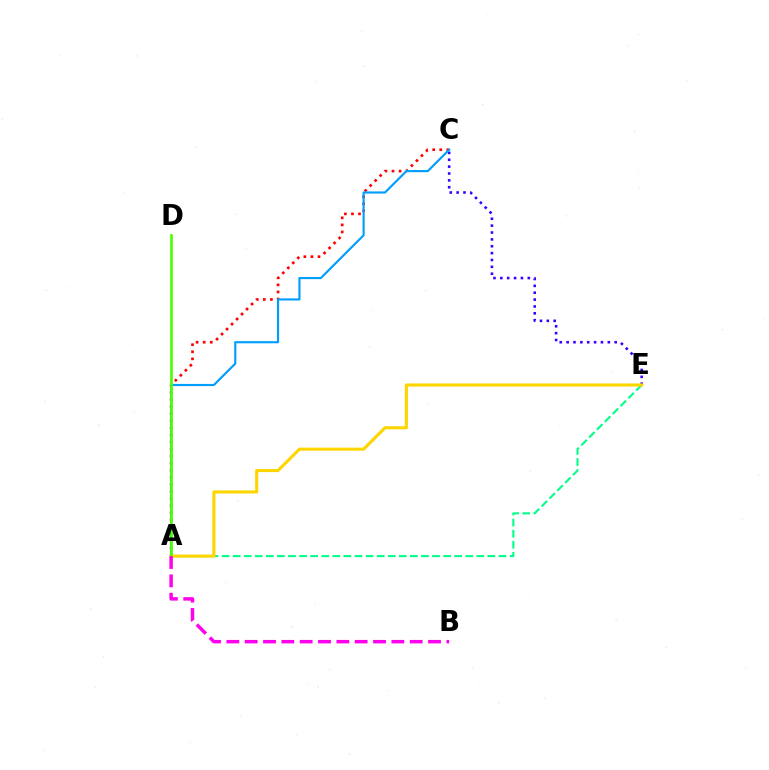{('A', 'C'): [{'color': '#ff0000', 'line_style': 'dotted', 'thickness': 1.92}, {'color': '#009eff', 'line_style': 'solid', 'thickness': 1.55}], ('C', 'E'): [{'color': '#3700ff', 'line_style': 'dotted', 'thickness': 1.87}], ('A', 'E'): [{'color': '#00ff86', 'line_style': 'dashed', 'thickness': 1.51}, {'color': '#ffd500', 'line_style': 'solid', 'thickness': 2.24}], ('A', 'D'): [{'color': '#4fff00', 'line_style': 'solid', 'thickness': 1.95}], ('A', 'B'): [{'color': '#ff00ed', 'line_style': 'dashed', 'thickness': 2.49}]}